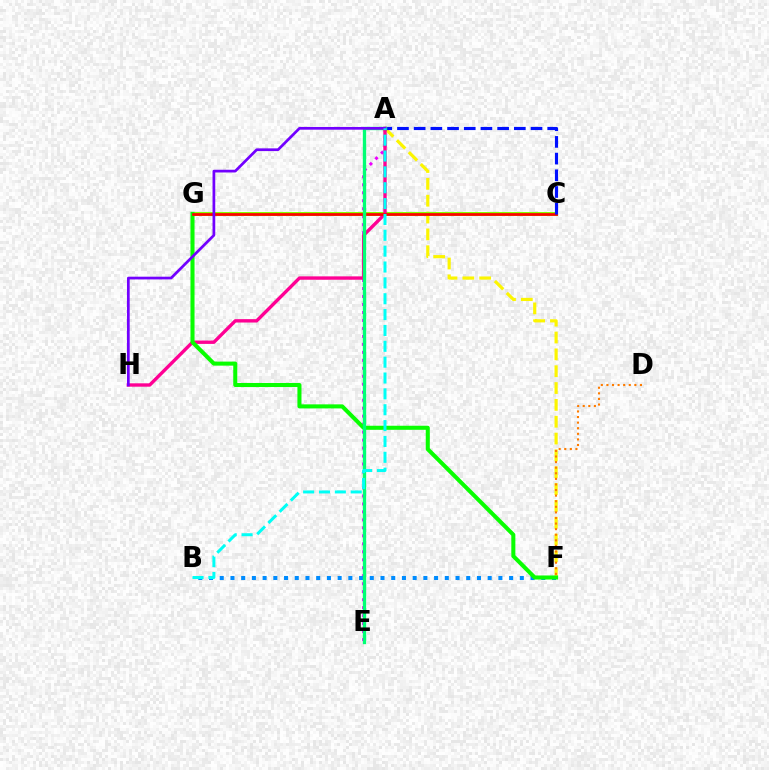{('A', 'F'): [{'color': '#fcf500', 'line_style': 'dashed', 'thickness': 2.29}], ('C', 'G'): [{'color': '#84ff00', 'line_style': 'solid', 'thickness': 2.89}, {'color': '#ff0000', 'line_style': 'solid', 'thickness': 1.95}], ('A', 'E'): [{'color': '#ee00ff', 'line_style': 'dotted', 'thickness': 2.17}, {'color': '#00ff74', 'line_style': 'solid', 'thickness': 2.4}], ('A', 'H'): [{'color': '#ff0094', 'line_style': 'solid', 'thickness': 2.43}, {'color': '#7200ff', 'line_style': 'solid', 'thickness': 1.96}], ('B', 'F'): [{'color': '#008cff', 'line_style': 'dotted', 'thickness': 2.91}], ('F', 'G'): [{'color': '#08ff00', 'line_style': 'solid', 'thickness': 2.92}], ('A', 'C'): [{'color': '#0010ff', 'line_style': 'dashed', 'thickness': 2.27}], ('D', 'F'): [{'color': '#ff7c00', 'line_style': 'dotted', 'thickness': 1.52}], ('A', 'B'): [{'color': '#00fff6', 'line_style': 'dashed', 'thickness': 2.15}]}